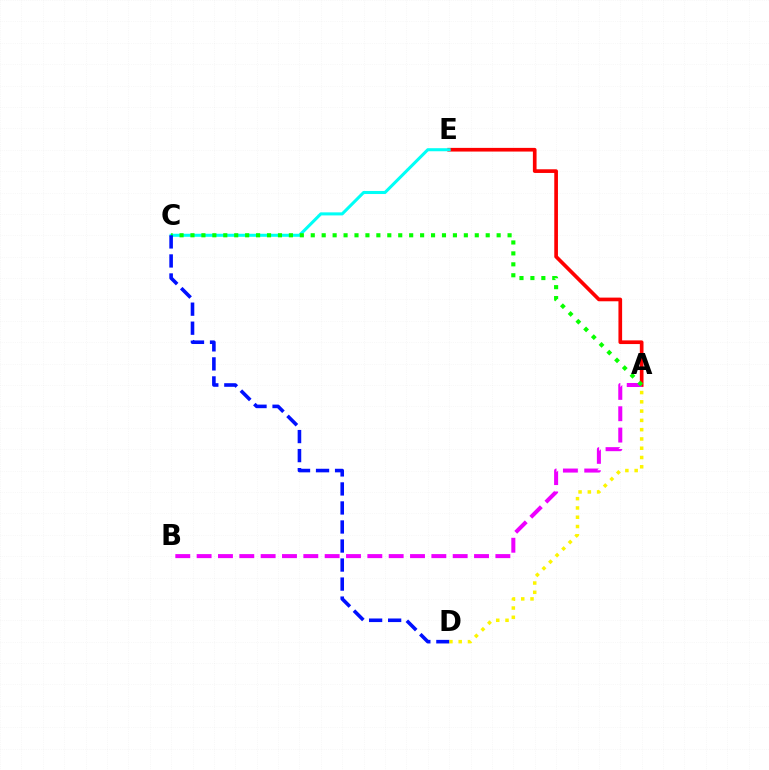{('A', 'E'): [{'color': '#ff0000', 'line_style': 'solid', 'thickness': 2.65}], ('A', 'D'): [{'color': '#fcf500', 'line_style': 'dotted', 'thickness': 2.52}], ('C', 'E'): [{'color': '#00fff6', 'line_style': 'solid', 'thickness': 2.2}], ('A', 'B'): [{'color': '#ee00ff', 'line_style': 'dashed', 'thickness': 2.9}], ('A', 'C'): [{'color': '#08ff00', 'line_style': 'dotted', 'thickness': 2.97}], ('C', 'D'): [{'color': '#0010ff', 'line_style': 'dashed', 'thickness': 2.58}]}